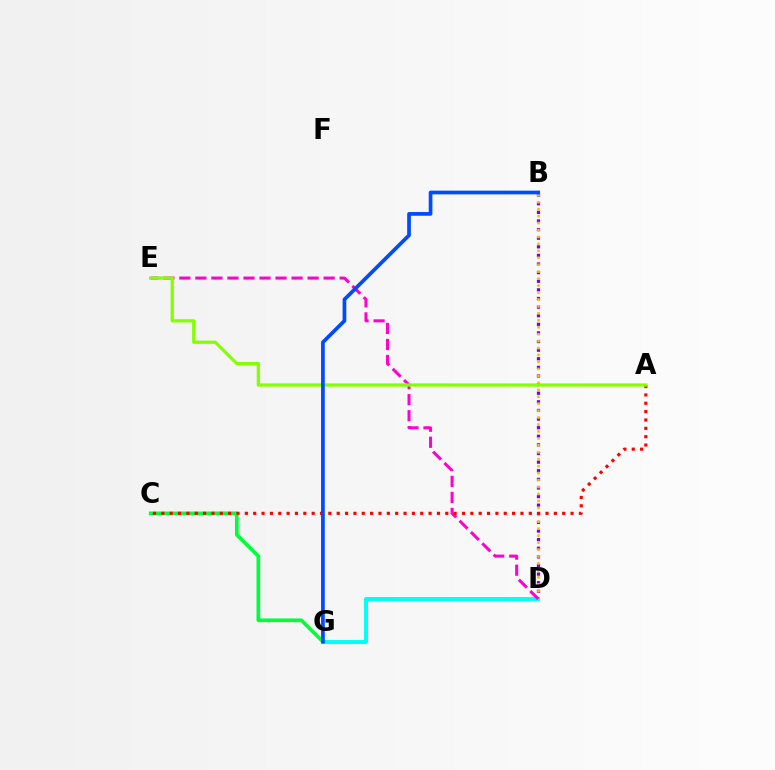{('B', 'D'): [{'color': '#7200ff', 'line_style': 'dotted', 'thickness': 2.34}, {'color': '#ffbd00', 'line_style': 'dotted', 'thickness': 1.89}], ('C', 'G'): [{'color': '#00ff39', 'line_style': 'solid', 'thickness': 2.64}], ('D', 'G'): [{'color': '#00fff6', 'line_style': 'solid', 'thickness': 2.83}], ('D', 'E'): [{'color': '#ff00cf', 'line_style': 'dashed', 'thickness': 2.18}], ('A', 'C'): [{'color': '#ff0000', 'line_style': 'dotted', 'thickness': 2.27}], ('A', 'E'): [{'color': '#84ff00', 'line_style': 'solid', 'thickness': 2.33}], ('B', 'G'): [{'color': '#004bff', 'line_style': 'solid', 'thickness': 2.67}]}